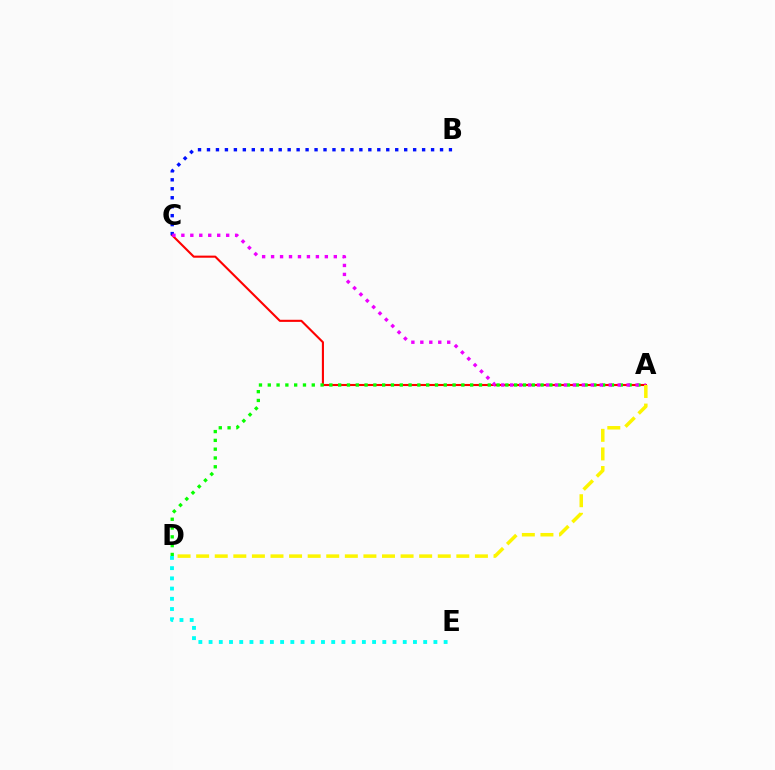{('A', 'C'): [{'color': '#ff0000', 'line_style': 'solid', 'thickness': 1.51}, {'color': '#ee00ff', 'line_style': 'dotted', 'thickness': 2.43}], ('A', 'D'): [{'color': '#08ff00', 'line_style': 'dotted', 'thickness': 2.39}, {'color': '#fcf500', 'line_style': 'dashed', 'thickness': 2.52}], ('B', 'C'): [{'color': '#0010ff', 'line_style': 'dotted', 'thickness': 2.44}], ('D', 'E'): [{'color': '#00fff6', 'line_style': 'dotted', 'thickness': 2.78}]}